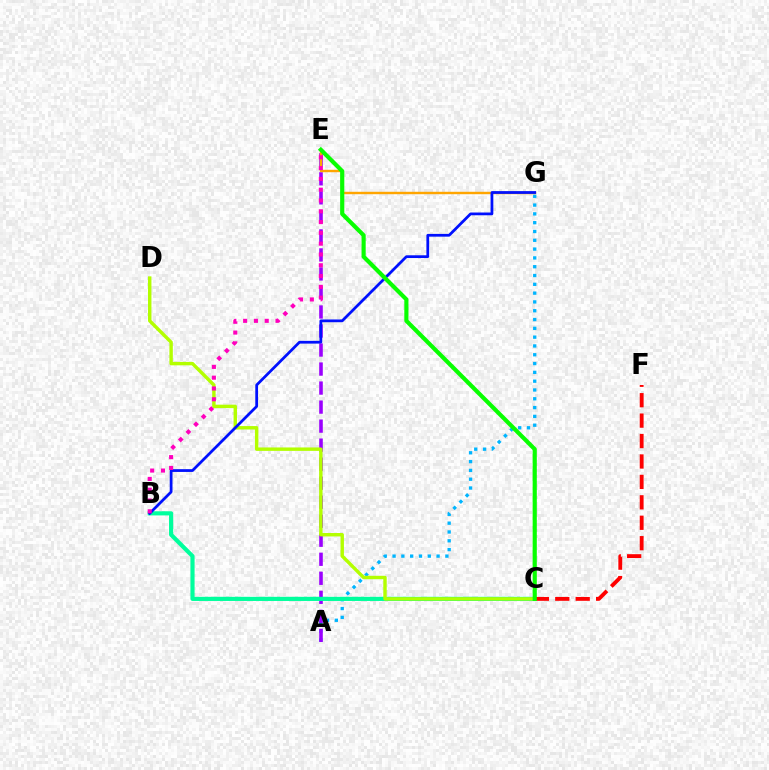{('A', 'G'): [{'color': '#00b5ff', 'line_style': 'dotted', 'thickness': 2.39}], ('A', 'E'): [{'color': '#9b00ff', 'line_style': 'dashed', 'thickness': 2.58}], ('B', 'C'): [{'color': '#00ff9d', 'line_style': 'solid', 'thickness': 2.99}], ('C', 'D'): [{'color': '#b3ff00', 'line_style': 'solid', 'thickness': 2.46}], ('C', 'F'): [{'color': '#ff0000', 'line_style': 'dashed', 'thickness': 2.77}], ('E', 'G'): [{'color': '#ffa500', 'line_style': 'solid', 'thickness': 1.75}], ('B', 'G'): [{'color': '#0010ff', 'line_style': 'solid', 'thickness': 1.99}], ('B', 'E'): [{'color': '#ff00bd', 'line_style': 'dotted', 'thickness': 2.93}], ('C', 'E'): [{'color': '#08ff00', 'line_style': 'solid', 'thickness': 2.99}]}